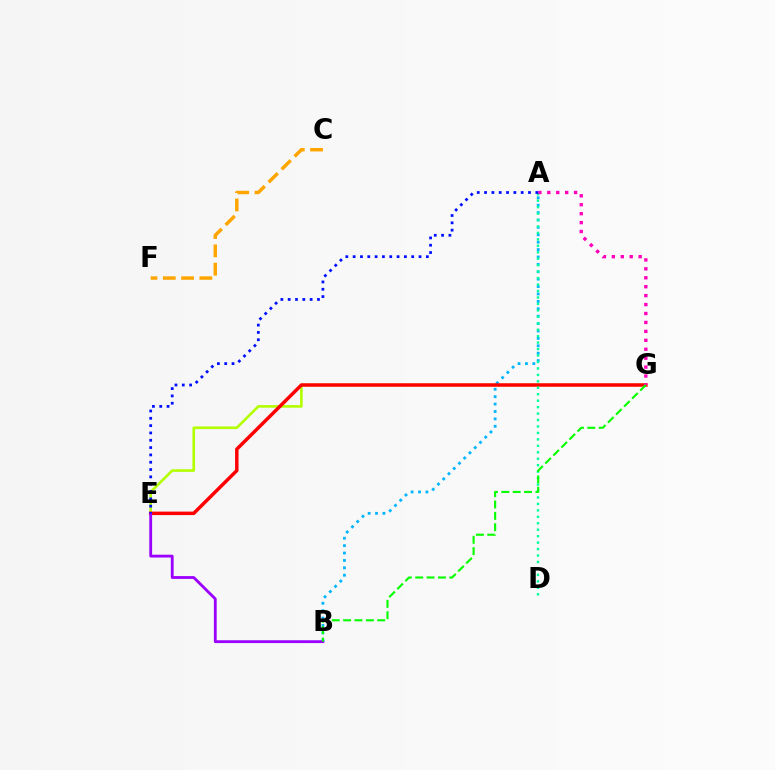{('E', 'G'): [{'color': '#b3ff00', 'line_style': 'solid', 'thickness': 1.89}, {'color': '#ff0000', 'line_style': 'solid', 'thickness': 2.5}], ('A', 'B'): [{'color': '#00b5ff', 'line_style': 'dotted', 'thickness': 2.01}], ('C', 'F'): [{'color': '#ffa500', 'line_style': 'dashed', 'thickness': 2.49}], ('A', 'D'): [{'color': '#00ff9d', 'line_style': 'dotted', 'thickness': 1.75}], ('B', 'E'): [{'color': '#9b00ff', 'line_style': 'solid', 'thickness': 2.03}], ('A', 'G'): [{'color': '#ff00bd', 'line_style': 'dotted', 'thickness': 2.43}], ('B', 'G'): [{'color': '#08ff00', 'line_style': 'dashed', 'thickness': 1.54}], ('A', 'E'): [{'color': '#0010ff', 'line_style': 'dotted', 'thickness': 1.99}]}